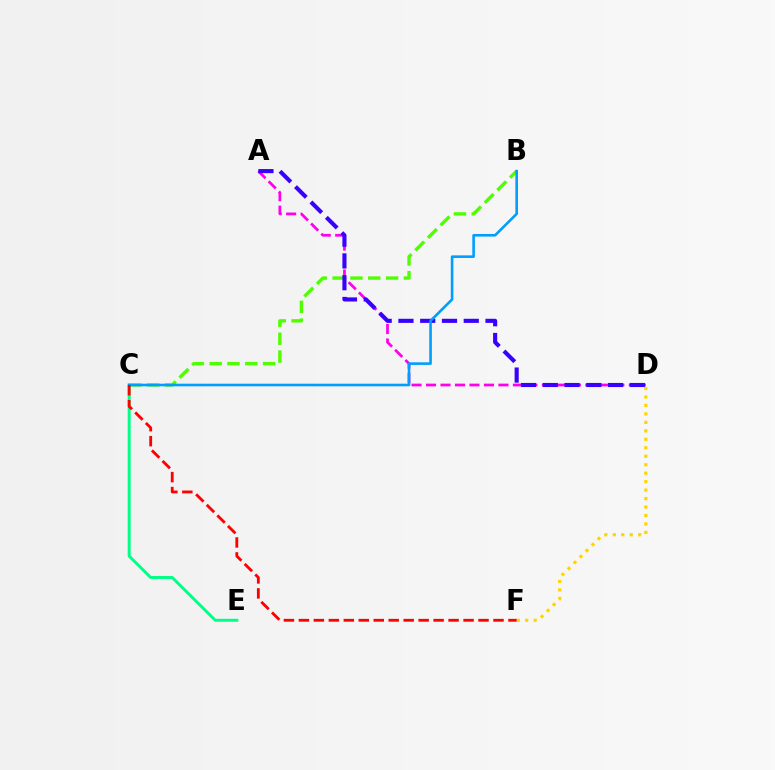{('C', 'E'): [{'color': '#00ff86', 'line_style': 'solid', 'thickness': 2.13}], ('A', 'D'): [{'color': '#ff00ed', 'line_style': 'dashed', 'thickness': 1.97}, {'color': '#3700ff', 'line_style': 'dashed', 'thickness': 2.96}], ('D', 'F'): [{'color': '#ffd500', 'line_style': 'dotted', 'thickness': 2.3}], ('B', 'C'): [{'color': '#4fff00', 'line_style': 'dashed', 'thickness': 2.42}, {'color': '#009eff', 'line_style': 'solid', 'thickness': 1.88}], ('C', 'F'): [{'color': '#ff0000', 'line_style': 'dashed', 'thickness': 2.03}]}